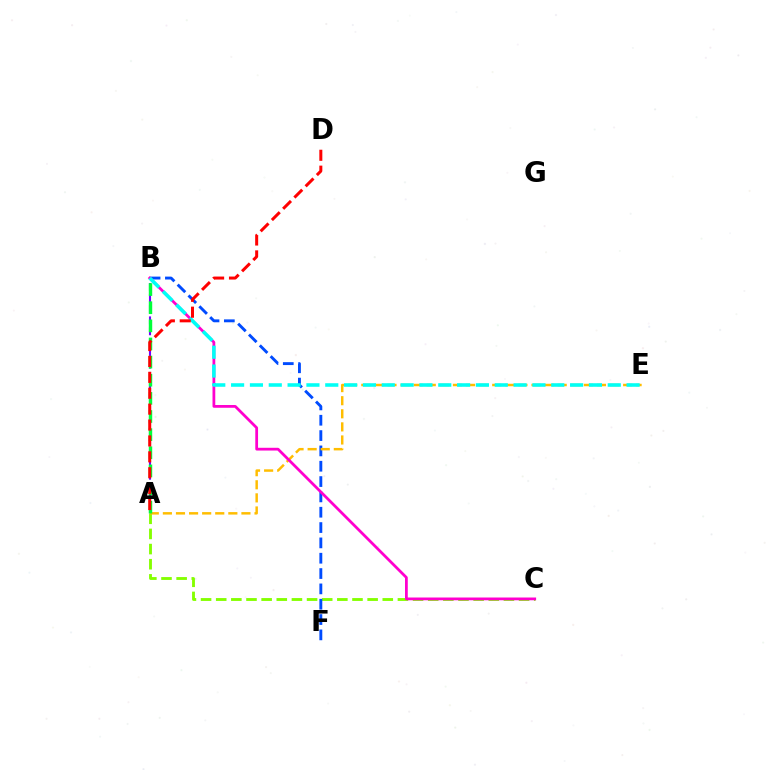{('A', 'C'): [{'color': '#84ff00', 'line_style': 'dashed', 'thickness': 2.06}], ('A', 'B'): [{'color': '#7200ff', 'line_style': 'dashed', 'thickness': 1.51}, {'color': '#00ff39', 'line_style': 'dashed', 'thickness': 2.46}], ('B', 'F'): [{'color': '#004bff', 'line_style': 'dashed', 'thickness': 2.08}], ('A', 'E'): [{'color': '#ffbd00', 'line_style': 'dashed', 'thickness': 1.78}], ('B', 'C'): [{'color': '#ff00cf', 'line_style': 'solid', 'thickness': 1.99}], ('B', 'E'): [{'color': '#00fff6', 'line_style': 'dashed', 'thickness': 2.56}], ('A', 'D'): [{'color': '#ff0000', 'line_style': 'dashed', 'thickness': 2.16}]}